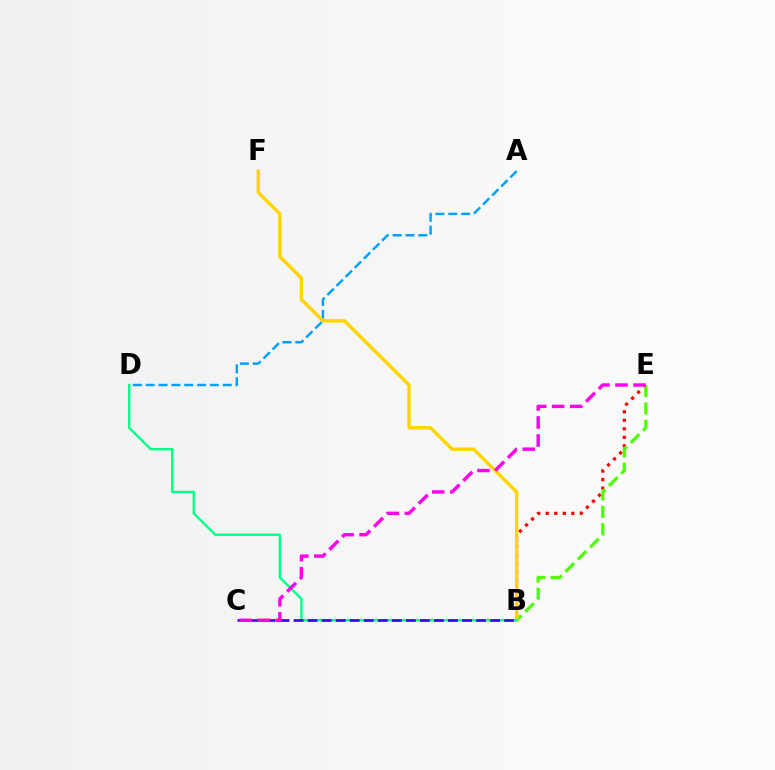{('A', 'D'): [{'color': '#009eff', 'line_style': 'dashed', 'thickness': 1.74}], ('B', 'E'): [{'color': '#ff0000', 'line_style': 'dotted', 'thickness': 2.32}, {'color': '#4fff00', 'line_style': 'dashed', 'thickness': 2.36}], ('B', 'F'): [{'color': '#ffd500', 'line_style': 'solid', 'thickness': 2.48}], ('B', 'D'): [{'color': '#00ff86', 'line_style': 'solid', 'thickness': 1.69}], ('B', 'C'): [{'color': '#3700ff', 'line_style': 'dashed', 'thickness': 1.91}], ('C', 'E'): [{'color': '#ff00ed', 'line_style': 'dashed', 'thickness': 2.45}]}